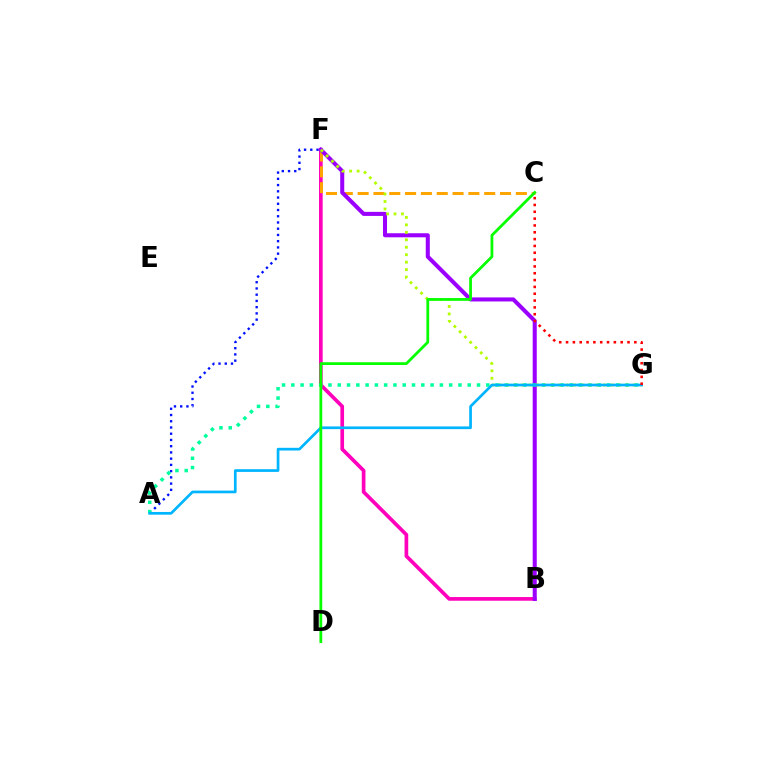{('B', 'F'): [{'color': '#ff00bd', 'line_style': 'solid', 'thickness': 2.65}, {'color': '#9b00ff', 'line_style': 'solid', 'thickness': 2.92}], ('A', 'F'): [{'color': '#0010ff', 'line_style': 'dotted', 'thickness': 1.69}], ('C', 'F'): [{'color': '#ffa500', 'line_style': 'dashed', 'thickness': 2.15}], ('A', 'G'): [{'color': '#00ff9d', 'line_style': 'dotted', 'thickness': 2.52}, {'color': '#00b5ff', 'line_style': 'solid', 'thickness': 1.95}], ('F', 'G'): [{'color': '#b3ff00', 'line_style': 'dotted', 'thickness': 2.03}], ('C', 'D'): [{'color': '#08ff00', 'line_style': 'solid', 'thickness': 2.0}], ('C', 'G'): [{'color': '#ff0000', 'line_style': 'dotted', 'thickness': 1.86}]}